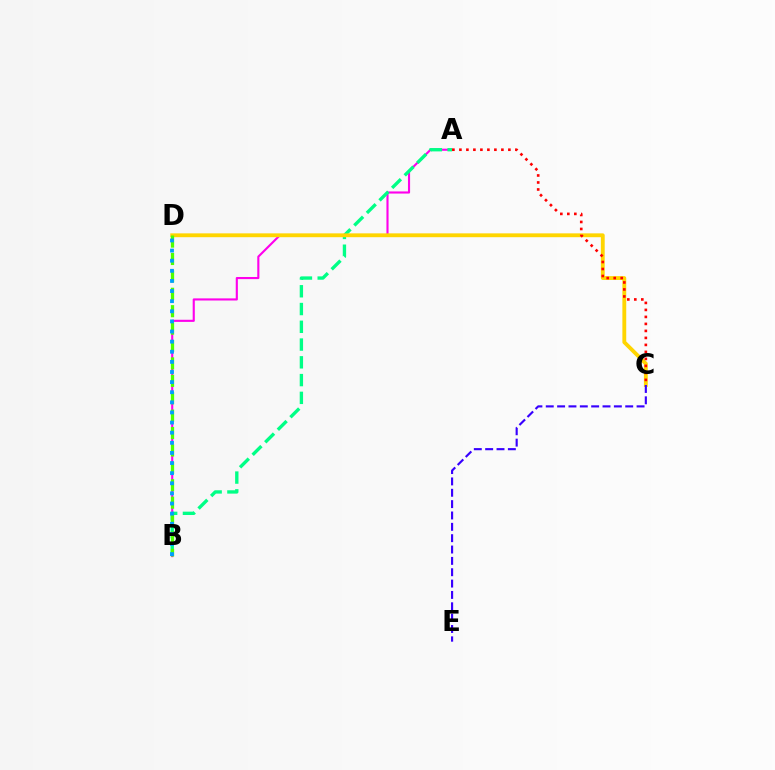{('A', 'B'): [{'color': '#ff00ed', 'line_style': 'solid', 'thickness': 1.53}, {'color': '#00ff86', 'line_style': 'dashed', 'thickness': 2.41}], ('C', 'D'): [{'color': '#ffd500', 'line_style': 'solid', 'thickness': 2.77}], ('B', 'D'): [{'color': '#4fff00', 'line_style': 'dashed', 'thickness': 2.36}, {'color': '#009eff', 'line_style': 'dotted', 'thickness': 2.75}], ('C', 'E'): [{'color': '#3700ff', 'line_style': 'dashed', 'thickness': 1.54}], ('A', 'C'): [{'color': '#ff0000', 'line_style': 'dotted', 'thickness': 1.9}]}